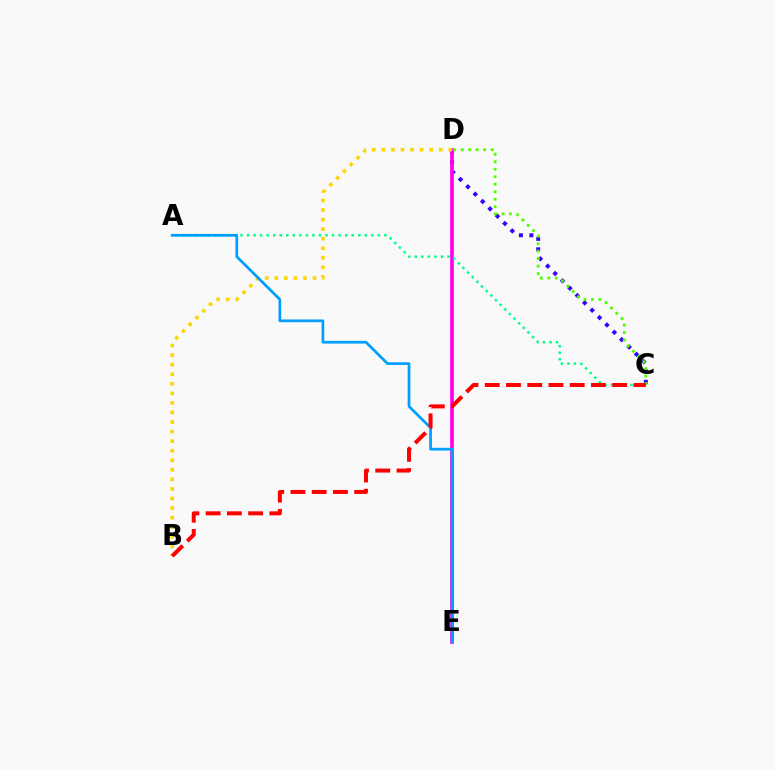{('C', 'D'): [{'color': '#3700ff', 'line_style': 'dotted', 'thickness': 2.83}, {'color': '#4fff00', 'line_style': 'dotted', 'thickness': 2.04}], ('D', 'E'): [{'color': '#ff00ed', 'line_style': 'solid', 'thickness': 2.64}], ('A', 'C'): [{'color': '#00ff86', 'line_style': 'dotted', 'thickness': 1.78}], ('B', 'D'): [{'color': '#ffd500', 'line_style': 'dotted', 'thickness': 2.6}], ('A', 'E'): [{'color': '#009eff', 'line_style': 'solid', 'thickness': 1.96}], ('B', 'C'): [{'color': '#ff0000', 'line_style': 'dashed', 'thickness': 2.89}]}